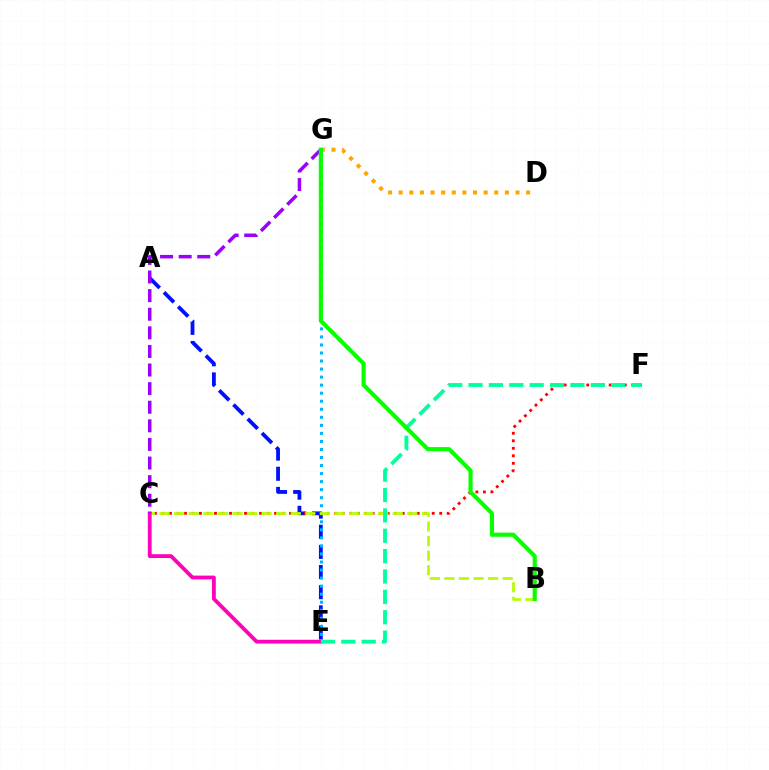{('A', 'E'): [{'color': '#0010ff', 'line_style': 'dashed', 'thickness': 2.74}], ('E', 'G'): [{'color': '#00b5ff', 'line_style': 'dotted', 'thickness': 2.18}], ('C', 'F'): [{'color': '#ff0000', 'line_style': 'dotted', 'thickness': 2.04}], ('B', 'C'): [{'color': '#b3ff00', 'line_style': 'dashed', 'thickness': 1.98}], ('C', 'E'): [{'color': '#ff00bd', 'line_style': 'solid', 'thickness': 2.74}], ('E', 'F'): [{'color': '#00ff9d', 'line_style': 'dashed', 'thickness': 2.77}], ('D', 'G'): [{'color': '#ffa500', 'line_style': 'dotted', 'thickness': 2.89}], ('C', 'G'): [{'color': '#9b00ff', 'line_style': 'dashed', 'thickness': 2.53}], ('B', 'G'): [{'color': '#08ff00', 'line_style': 'solid', 'thickness': 2.98}]}